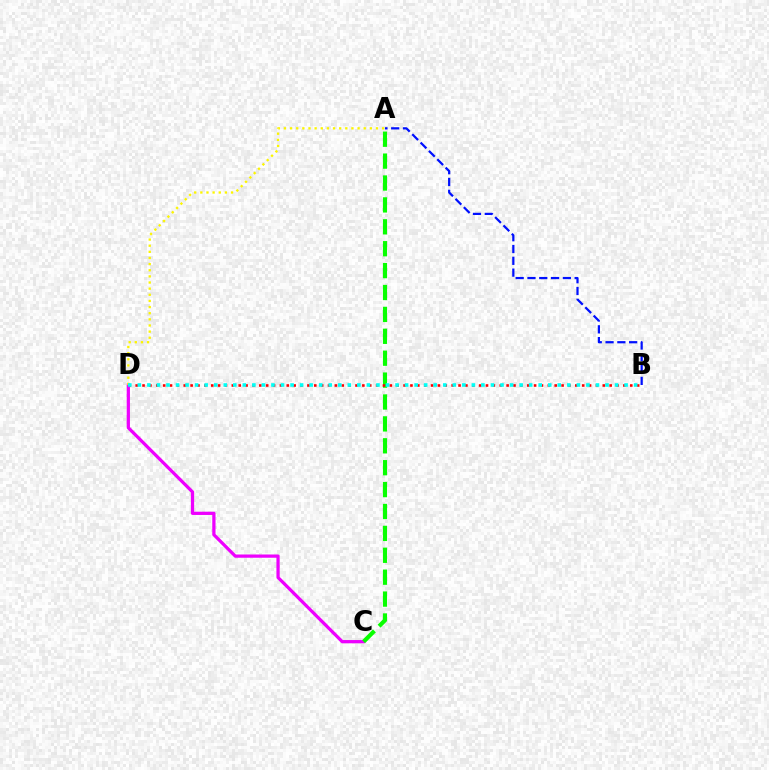{('C', 'D'): [{'color': '#ee00ff', 'line_style': 'solid', 'thickness': 2.34}], ('A', 'D'): [{'color': '#fcf500', 'line_style': 'dotted', 'thickness': 1.67}], ('A', 'C'): [{'color': '#08ff00', 'line_style': 'dashed', 'thickness': 2.97}], ('A', 'B'): [{'color': '#0010ff', 'line_style': 'dashed', 'thickness': 1.6}], ('B', 'D'): [{'color': '#ff0000', 'line_style': 'dotted', 'thickness': 1.87}, {'color': '#00fff6', 'line_style': 'dotted', 'thickness': 2.59}]}